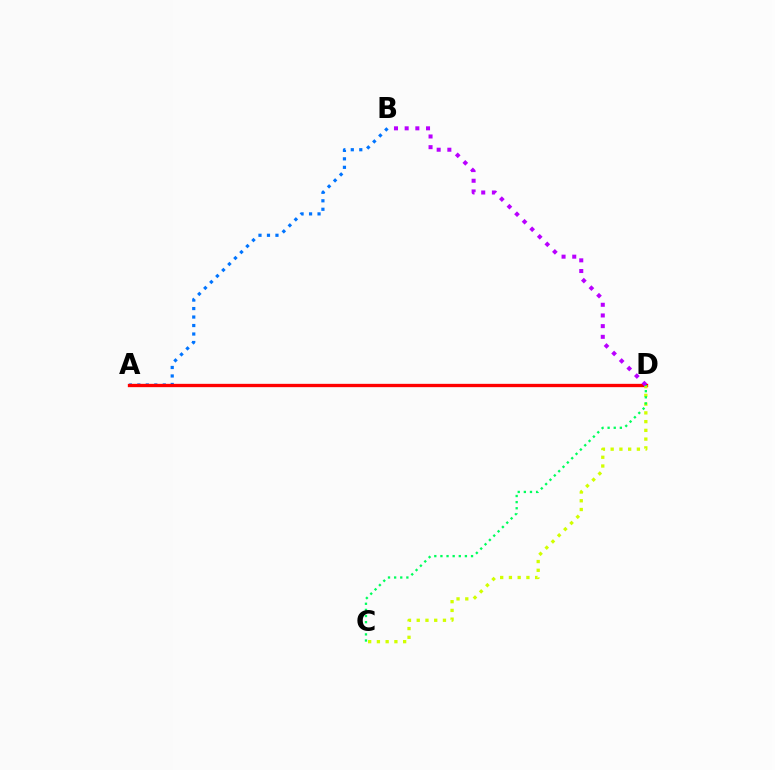{('A', 'B'): [{'color': '#0074ff', 'line_style': 'dotted', 'thickness': 2.31}], ('A', 'D'): [{'color': '#ff0000', 'line_style': 'solid', 'thickness': 2.39}], ('C', 'D'): [{'color': '#d1ff00', 'line_style': 'dotted', 'thickness': 2.38}, {'color': '#00ff5c', 'line_style': 'dotted', 'thickness': 1.66}], ('B', 'D'): [{'color': '#b900ff', 'line_style': 'dotted', 'thickness': 2.9}]}